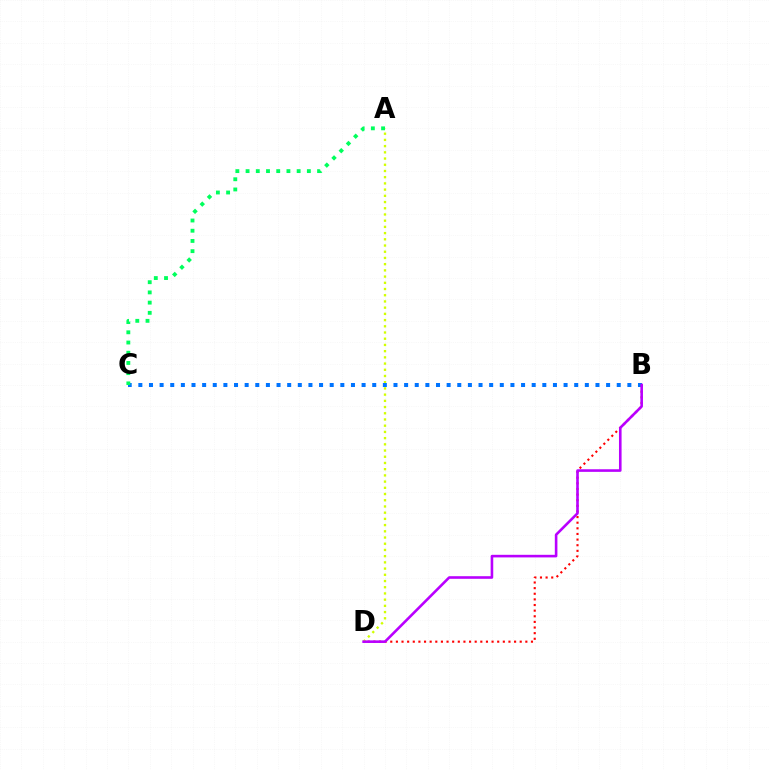{('B', 'D'): [{'color': '#ff0000', 'line_style': 'dotted', 'thickness': 1.53}, {'color': '#b900ff', 'line_style': 'solid', 'thickness': 1.87}], ('A', 'D'): [{'color': '#d1ff00', 'line_style': 'dotted', 'thickness': 1.69}], ('B', 'C'): [{'color': '#0074ff', 'line_style': 'dotted', 'thickness': 2.89}], ('A', 'C'): [{'color': '#00ff5c', 'line_style': 'dotted', 'thickness': 2.78}]}